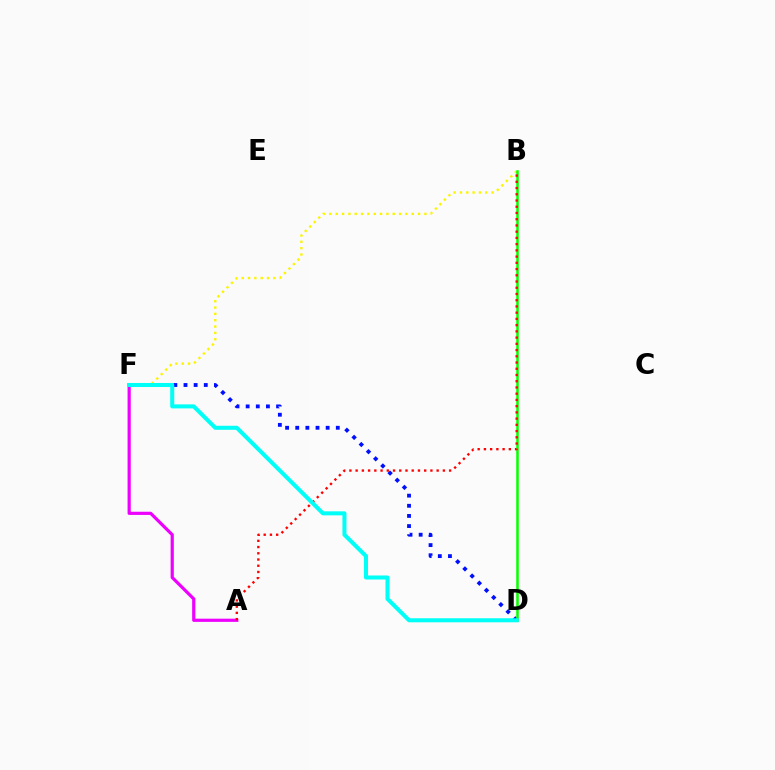{('B', 'F'): [{'color': '#fcf500', 'line_style': 'dotted', 'thickness': 1.72}], ('D', 'F'): [{'color': '#0010ff', 'line_style': 'dotted', 'thickness': 2.75}, {'color': '#00fff6', 'line_style': 'solid', 'thickness': 2.9}], ('B', 'D'): [{'color': '#08ff00', 'line_style': 'solid', 'thickness': 1.82}], ('A', 'F'): [{'color': '#ee00ff', 'line_style': 'solid', 'thickness': 2.3}], ('A', 'B'): [{'color': '#ff0000', 'line_style': 'dotted', 'thickness': 1.69}]}